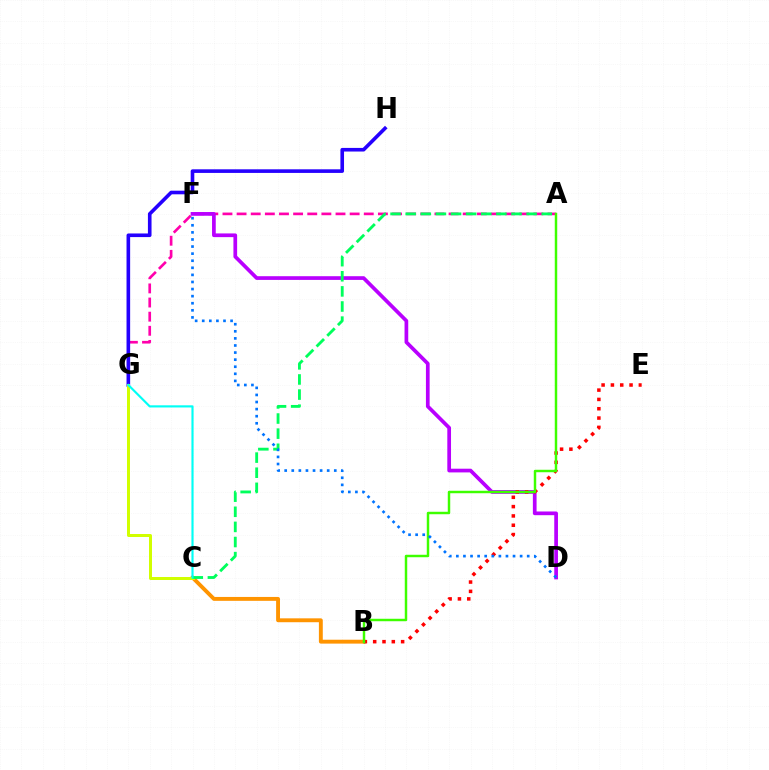{('A', 'G'): [{'color': '#ff00ac', 'line_style': 'dashed', 'thickness': 1.92}], ('B', 'C'): [{'color': '#ff9400', 'line_style': 'solid', 'thickness': 2.8}], ('D', 'F'): [{'color': '#b900ff', 'line_style': 'solid', 'thickness': 2.67}, {'color': '#0074ff', 'line_style': 'dotted', 'thickness': 1.93}], ('B', 'E'): [{'color': '#ff0000', 'line_style': 'dotted', 'thickness': 2.53}], ('G', 'H'): [{'color': '#2500ff', 'line_style': 'solid', 'thickness': 2.6}], ('C', 'G'): [{'color': '#d1ff00', 'line_style': 'solid', 'thickness': 2.16}, {'color': '#00fff6', 'line_style': 'solid', 'thickness': 1.55}], ('A', 'C'): [{'color': '#00ff5c', 'line_style': 'dashed', 'thickness': 2.05}], ('A', 'B'): [{'color': '#3dff00', 'line_style': 'solid', 'thickness': 1.77}]}